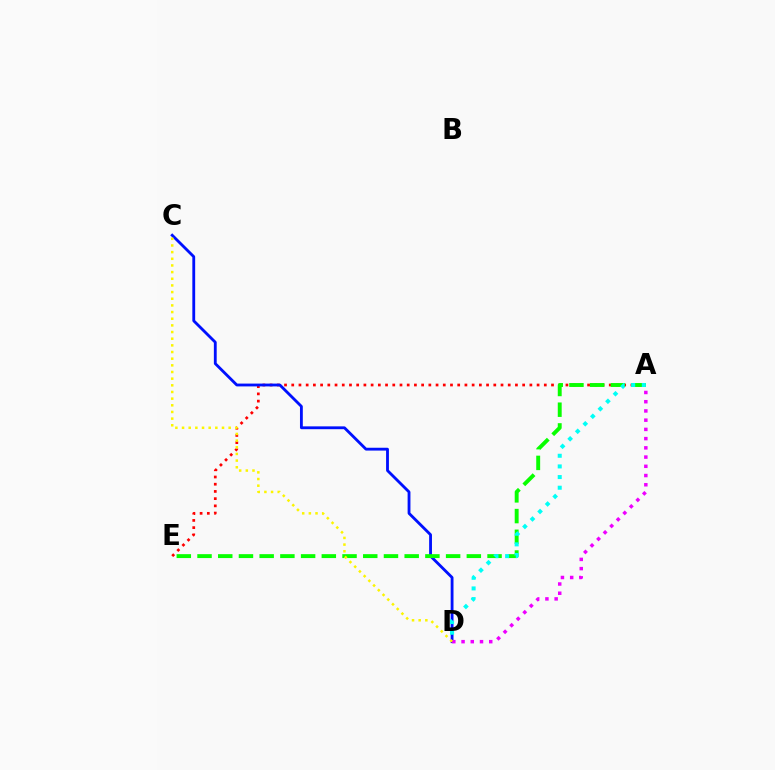{('A', 'E'): [{'color': '#ff0000', 'line_style': 'dotted', 'thickness': 1.96}, {'color': '#08ff00', 'line_style': 'dashed', 'thickness': 2.81}], ('C', 'D'): [{'color': '#0010ff', 'line_style': 'solid', 'thickness': 2.04}, {'color': '#fcf500', 'line_style': 'dotted', 'thickness': 1.81}], ('A', 'D'): [{'color': '#00fff6', 'line_style': 'dotted', 'thickness': 2.89}, {'color': '#ee00ff', 'line_style': 'dotted', 'thickness': 2.51}]}